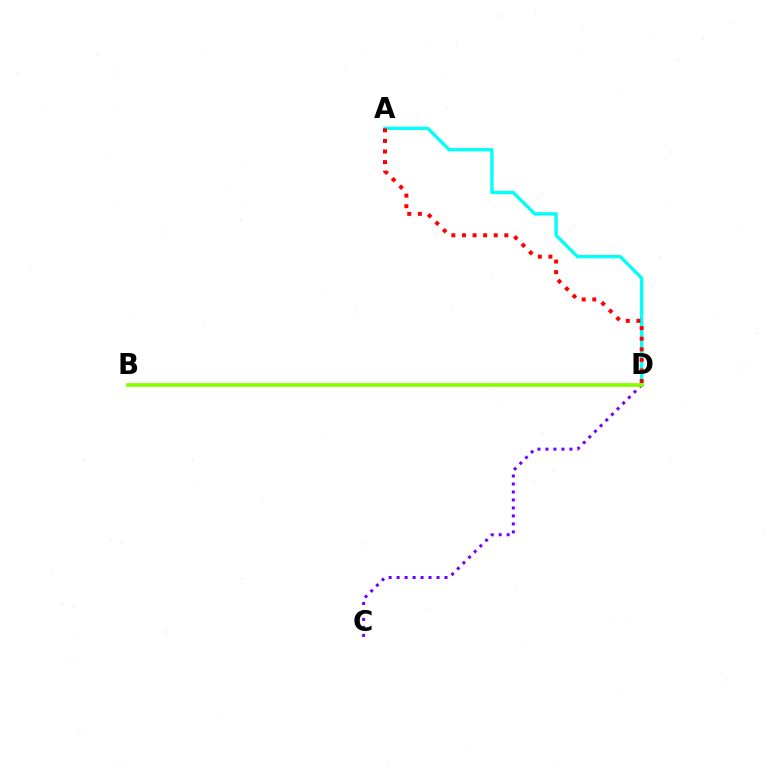{('A', 'D'): [{'color': '#00fff6', 'line_style': 'solid', 'thickness': 2.39}, {'color': '#ff0000', 'line_style': 'dotted', 'thickness': 2.88}], ('C', 'D'): [{'color': '#7200ff', 'line_style': 'dotted', 'thickness': 2.17}], ('B', 'D'): [{'color': '#84ff00', 'line_style': 'solid', 'thickness': 2.66}]}